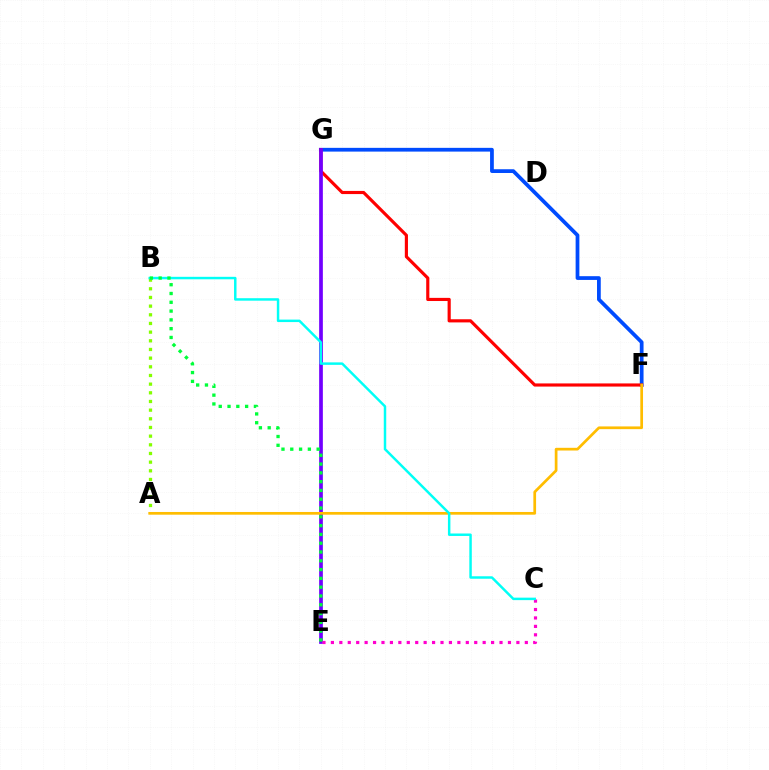{('F', 'G'): [{'color': '#004bff', 'line_style': 'solid', 'thickness': 2.7}, {'color': '#ff0000', 'line_style': 'solid', 'thickness': 2.27}], ('E', 'G'): [{'color': '#7200ff', 'line_style': 'solid', 'thickness': 2.67}], ('A', 'B'): [{'color': '#84ff00', 'line_style': 'dotted', 'thickness': 2.35}], ('C', 'E'): [{'color': '#ff00cf', 'line_style': 'dotted', 'thickness': 2.29}], ('A', 'F'): [{'color': '#ffbd00', 'line_style': 'solid', 'thickness': 1.96}], ('B', 'C'): [{'color': '#00fff6', 'line_style': 'solid', 'thickness': 1.78}], ('B', 'E'): [{'color': '#00ff39', 'line_style': 'dotted', 'thickness': 2.39}]}